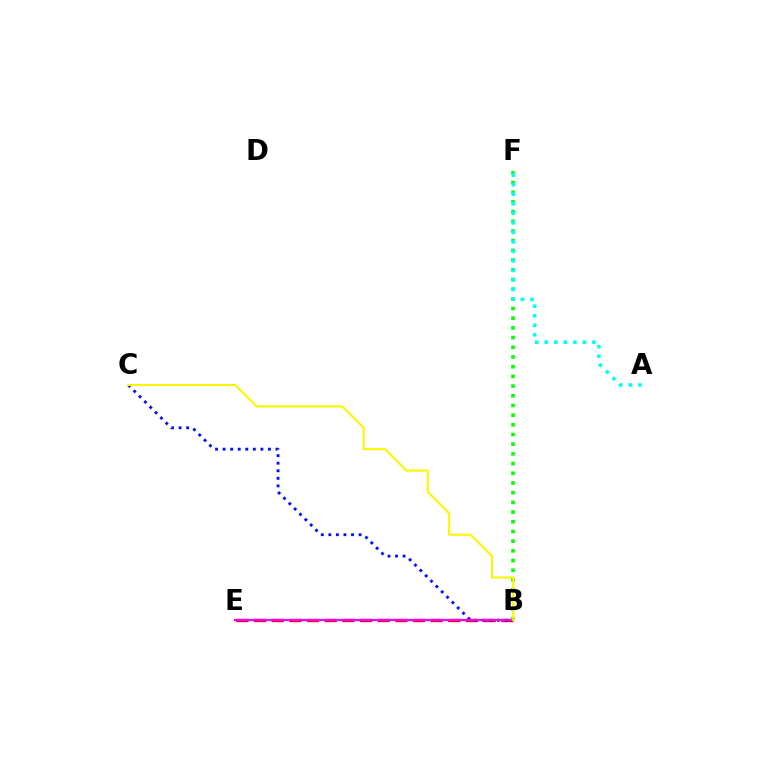{('B', 'E'): [{'color': '#ff0000', 'line_style': 'dashed', 'thickness': 2.4}, {'color': '#ee00ff', 'line_style': 'solid', 'thickness': 1.58}], ('B', 'C'): [{'color': '#0010ff', 'line_style': 'dotted', 'thickness': 2.05}, {'color': '#fcf500', 'line_style': 'solid', 'thickness': 1.51}], ('B', 'F'): [{'color': '#08ff00', 'line_style': 'dotted', 'thickness': 2.63}], ('A', 'F'): [{'color': '#00fff6', 'line_style': 'dotted', 'thickness': 2.59}]}